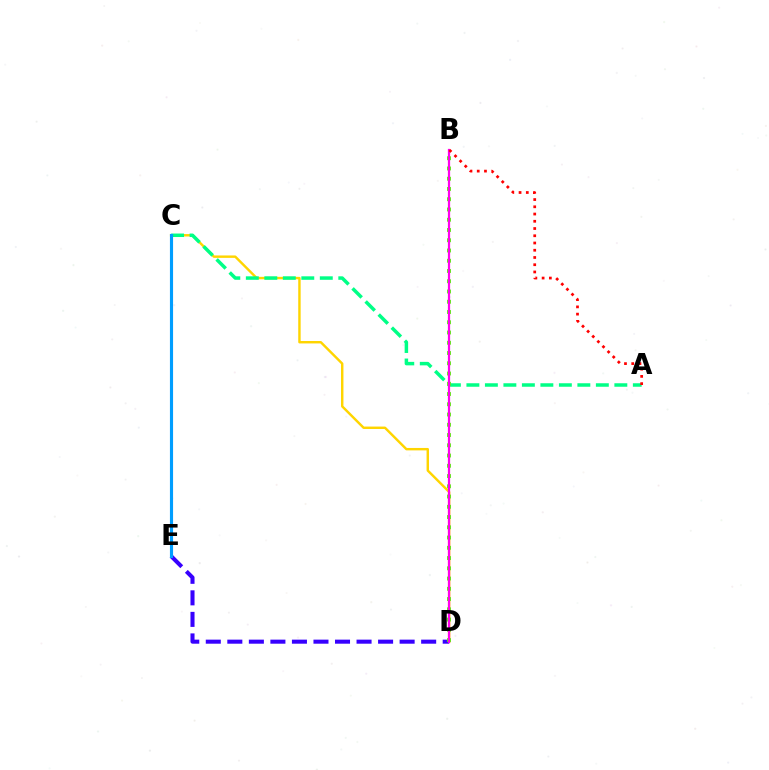{('C', 'D'): [{'color': '#ffd500', 'line_style': 'solid', 'thickness': 1.75}], ('D', 'E'): [{'color': '#3700ff', 'line_style': 'dashed', 'thickness': 2.93}], ('A', 'C'): [{'color': '#00ff86', 'line_style': 'dashed', 'thickness': 2.51}], ('B', 'D'): [{'color': '#4fff00', 'line_style': 'dotted', 'thickness': 2.79}, {'color': '#ff00ed', 'line_style': 'solid', 'thickness': 1.62}], ('A', 'B'): [{'color': '#ff0000', 'line_style': 'dotted', 'thickness': 1.97}], ('C', 'E'): [{'color': '#009eff', 'line_style': 'solid', 'thickness': 2.26}]}